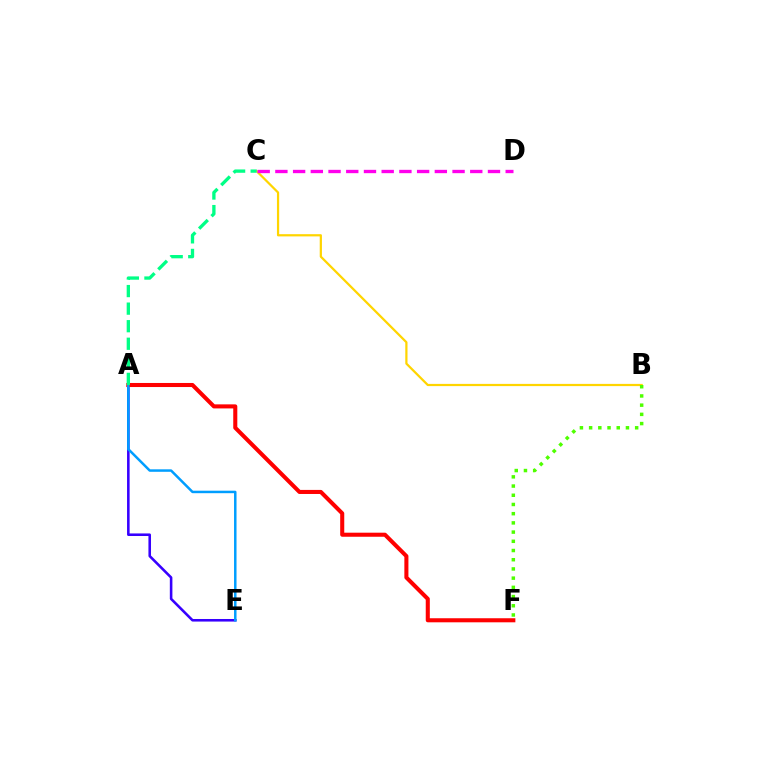{('A', 'E'): [{'color': '#3700ff', 'line_style': 'solid', 'thickness': 1.85}, {'color': '#009eff', 'line_style': 'solid', 'thickness': 1.79}], ('A', 'F'): [{'color': '#ff0000', 'line_style': 'solid', 'thickness': 2.92}], ('B', 'C'): [{'color': '#ffd500', 'line_style': 'solid', 'thickness': 1.6}], ('B', 'F'): [{'color': '#4fff00', 'line_style': 'dotted', 'thickness': 2.5}], ('A', 'C'): [{'color': '#00ff86', 'line_style': 'dashed', 'thickness': 2.39}], ('C', 'D'): [{'color': '#ff00ed', 'line_style': 'dashed', 'thickness': 2.41}]}